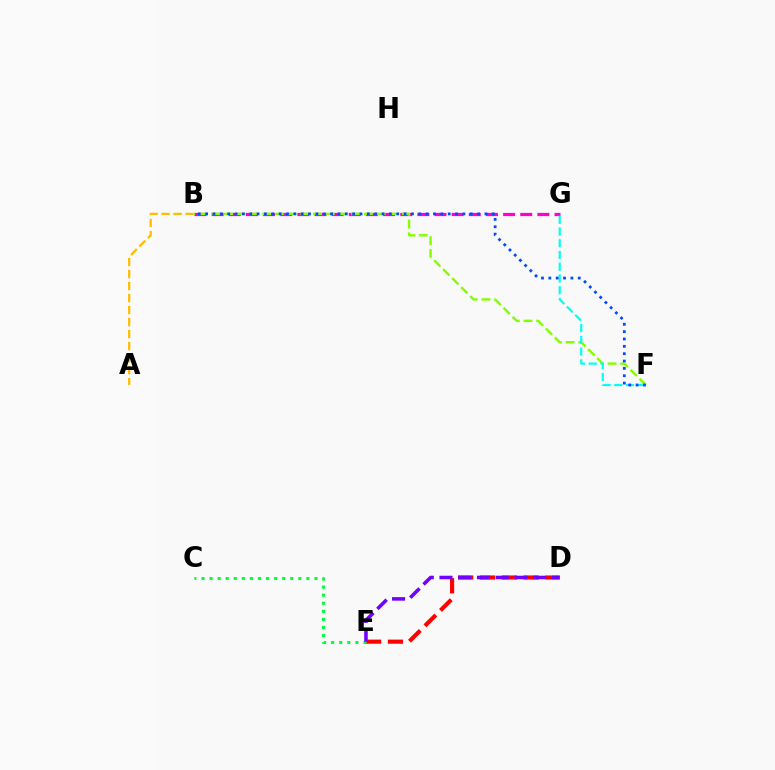{('B', 'G'): [{'color': '#ff00cf', 'line_style': 'dashed', 'thickness': 2.33}], ('D', 'E'): [{'color': '#ff0000', 'line_style': 'dashed', 'thickness': 2.97}, {'color': '#7200ff', 'line_style': 'dashed', 'thickness': 2.55}], ('C', 'E'): [{'color': '#00ff39', 'line_style': 'dotted', 'thickness': 2.19}], ('B', 'F'): [{'color': '#84ff00', 'line_style': 'dashed', 'thickness': 1.73}, {'color': '#004bff', 'line_style': 'dotted', 'thickness': 2.0}], ('F', 'G'): [{'color': '#00fff6', 'line_style': 'dashed', 'thickness': 1.59}], ('A', 'B'): [{'color': '#ffbd00', 'line_style': 'dashed', 'thickness': 1.63}]}